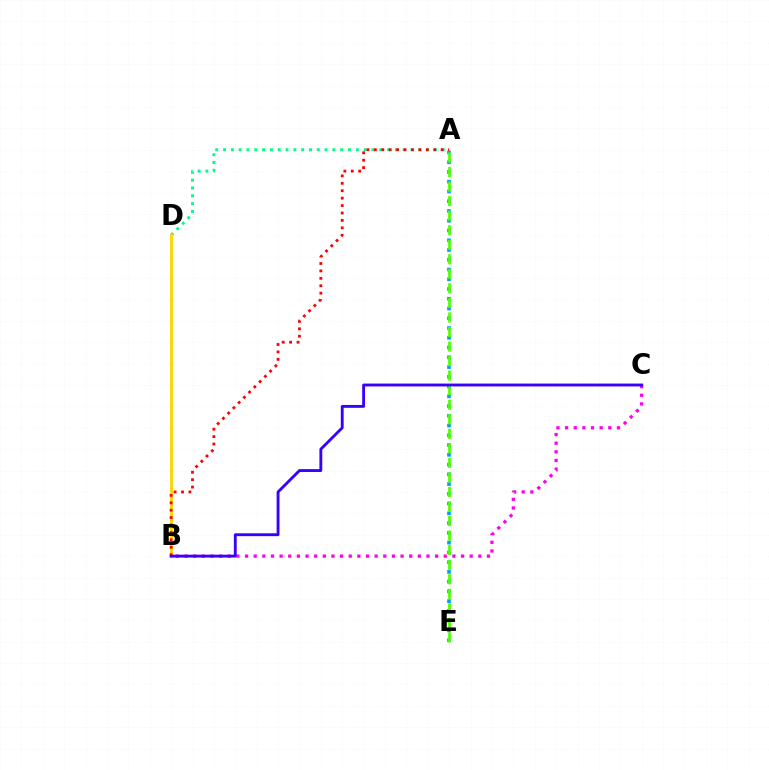{('A', 'D'): [{'color': '#00ff86', 'line_style': 'dotted', 'thickness': 2.12}], ('A', 'E'): [{'color': '#009eff', 'line_style': 'dotted', 'thickness': 2.65}, {'color': '#4fff00', 'line_style': 'dashed', 'thickness': 1.98}], ('B', 'D'): [{'color': '#ffd500', 'line_style': 'solid', 'thickness': 2.05}], ('A', 'B'): [{'color': '#ff0000', 'line_style': 'dotted', 'thickness': 2.02}], ('B', 'C'): [{'color': '#ff00ed', 'line_style': 'dotted', 'thickness': 2.35}, {'color': '#3700ff', 'line_style': 'solid', 'thickness': 2.06}]}